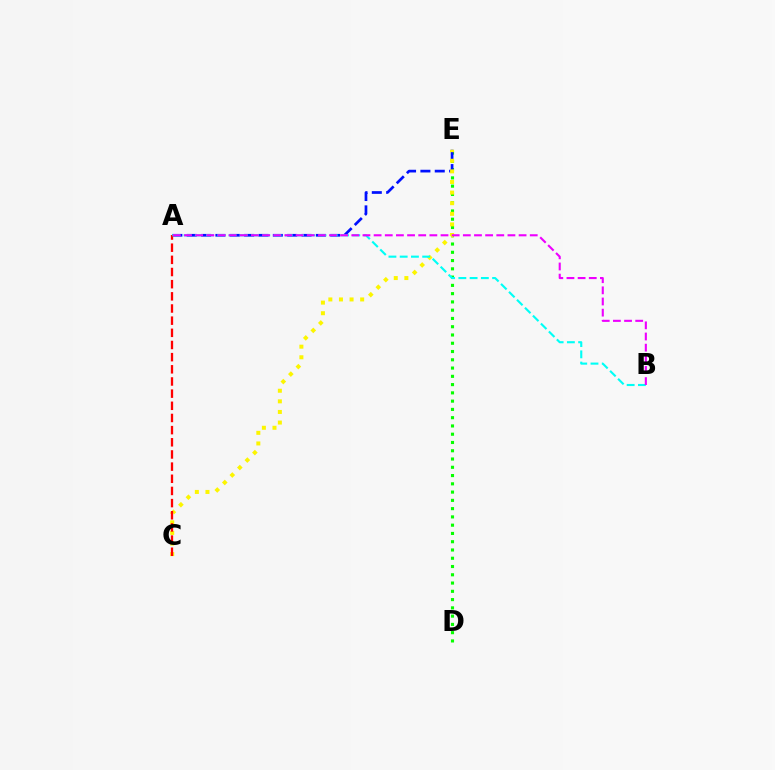{('D', 'E'): [{'color': '#08ff00', 'line_style': 'dotted', 'thickness': 2.25}], ('A', 'E'): [{'color': '#0010ff', 'line_style': 'dashed', 'thickness': 1.95}], ('C', 'E'): [{'color': '#fcf500', 'line_style': 'dotted', 'thickness': 2.88}], ('A', 'C'): [{'color': '#ff0000', 'line_style': 'dashed', 'thickness': 1.65}], ('A', 'B'): [{'color': '#00fff6', 'line_style': 'dashed', 'thickness': 1.53}, {'color': '#ee00ff', 'line_style': 'dashed', 'thickness': 1.52}]}